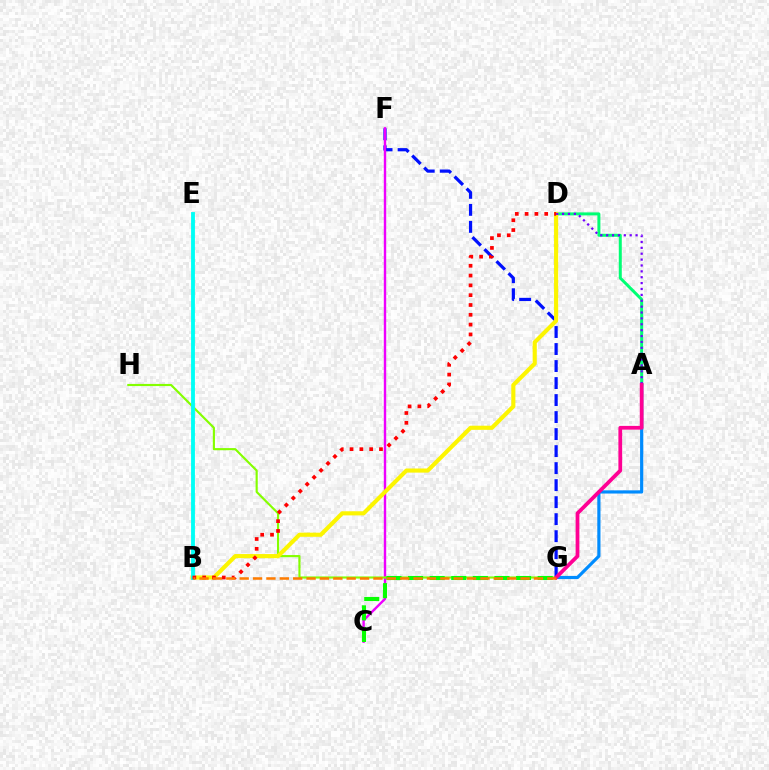{('F', 'G'): [{'color': '#0010ff', 'line_style': 'dashed', 'thickness': 2.31}], ('A', 'G'): [{'color': '#008cff', 'line_style': 'solid', 'thickness': 2.29}, {'color': '#ff0094', 'line_style': 'solid', 'thickness': 2.71}], ('C', 'F'): [{'color': '#ee00ff', 'line_style': 'solid', 'thickness': 1.73}], ('G', 'H'): [{'color': '#84ff00', 'line_style': 'solid', 'thickness': 1.54}], ('A', 'D'): [{'color': '#00ff74', 'line_style': 'solid', 'thickness': 2.16}, {'color': '#7200ff', 'line_style': 'dotted', 'thickness': 1.6}], ('B', 'D'): [{'color': '#fcf500', 'line_style': 'solid', 'thickness': 2.97}, {'color': '#ff0000', 'line_style': 'dotted', 'thickness': 2.67}], ('C', 'G'): [{'color': '#08ff00', 'line_style': 'dashed', 'thickness': 2.93}], ('B', 'E'): [{'color': '#00fff6', 'line_style': 'solid', 'thickness': 2.77}], ('B', 'G'): [{'color': '#ff7c00', 'line_style': 'dashed', 'thickness': 1.82}]}